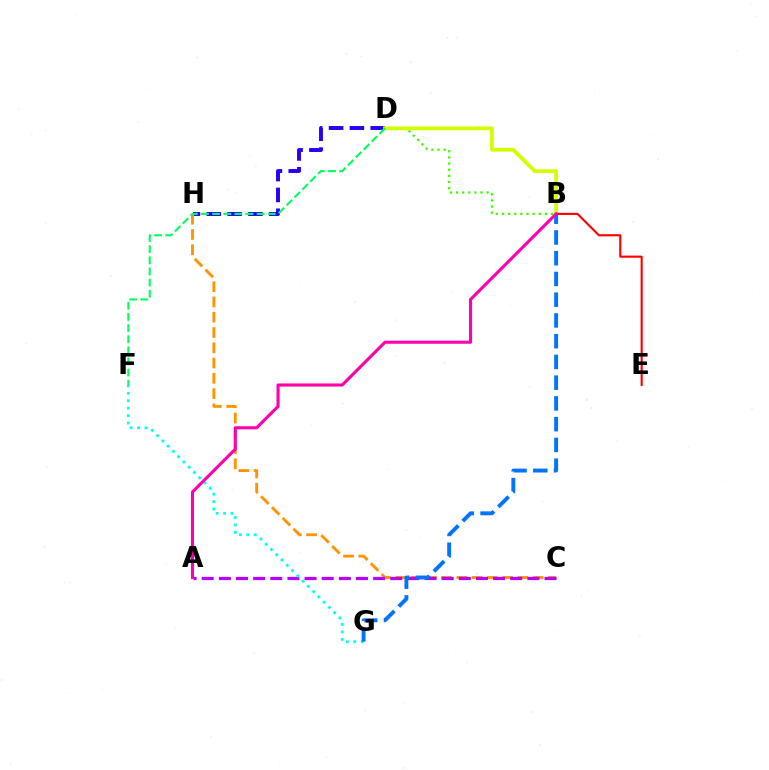{('D', 'H'): [{'color': '#2500ff', 'line_style': 'dashed', 'thickness': 2.83}], ('B', 'D'): [{'color': '#3dff00', 'line_style': 'dotted', 'thickness': 1.66}, {'color': '#d1ff00', 'line_style': 'solid', 'thickness': 2.73}], ('C', 'H'): [{'color': '#ff9400', 'line_style': 'dashed', 'thickness': 2.07}], ('B', 'E'): [{'color': '#ff0000', 'line_style': 'solid', 'thickness': 1.53}], ('A', 'C'): [{'color': '#b900ff', 'line_style': 'dashed', 'thickness': 2.33}], ('F', 'G'): [{'color': '#00fff6', 'line_style': 'dotted', 'thickness': 2.02}], ('B', 'G'): [{'color': '#0074ff', 'line_style': 'dashed', 'thickness': 2.82}], ('A', 'B'): [{'color': '#ff00ac', 'line_style': 'solid', 'thickness': 2.22}], ('D', 'F'): [{'color': '#00ff5c', 'line_style': 'dashed', 'thickness': 1.51}]}